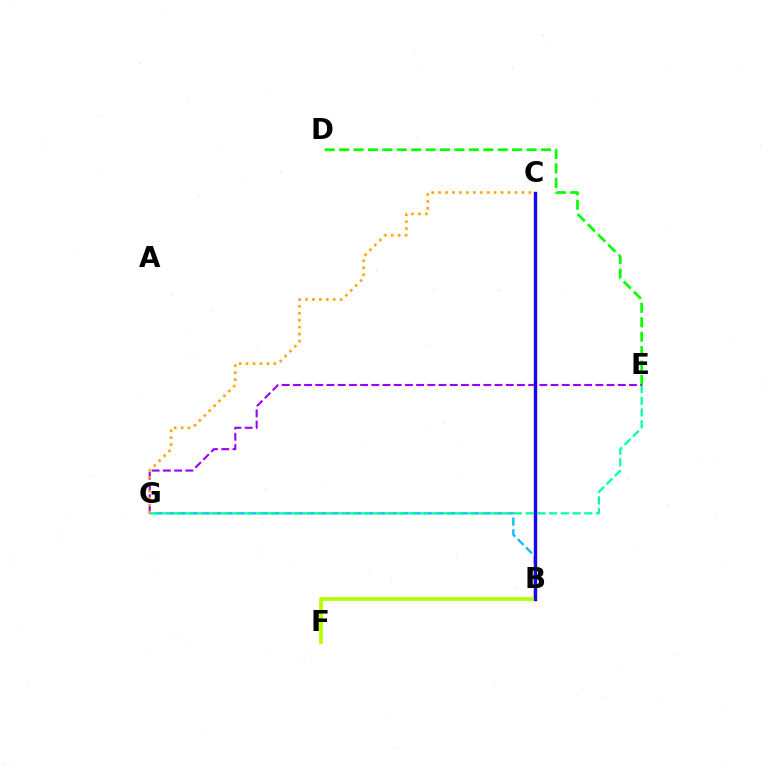{('B', 'G'): [{'color': '#00b5ff', 'line_style': 'dashed', 'thickness': 1.59}], ('D', 'E'): [{'color': '#08ff00', 'line_style': 'dashed', 'thickness': 1.96}], ('B', 'C'): [{'color': '#ff0000', 'line_style': 'solid', 'thickness': 2.47}, {'color': '#ff00bd', 'line_style': 'solid', 'thickness': 1.96}, {'color': '#0010ff', 'line_style': 'solid', 'thickness': 2.21}], ('E', 'G'): [{'color': '#00ff9d', 'line_style': 'dashed', 'thickness': 1.59}, {'color': '#9b00ff', 'line_style': 'dashed', 'thickness': 1.52}], ('B', 'F'): [{'color': '#b3ff00', 'line_style': 'solid', 'thickness': 2.68}], ('C', 'G'): [{'color': '#ffa500', 'line_style': 'dotted', 'thickness': 1.89}]}